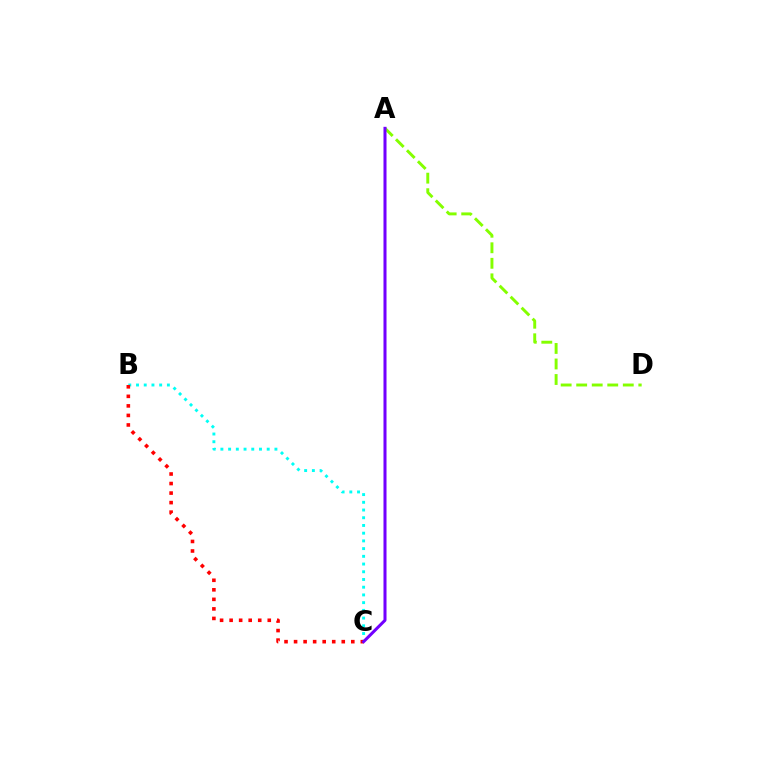{('A', 'D'): [{'color': '#84ff00', 'line_style': 'dashed', 'thickness': 2.11}], ('B', 'C'): [{'color': '#00fff6', 'line_style': 'dotted', 'thickness': 2.1}, {'color': '#ff0000', 'line_style': 'dotted', 'thickness': 2.59}], ('A', 'C'): [{'color': '#7200ff', 'line_style': 'solid', 'thickness': 2.18}]}